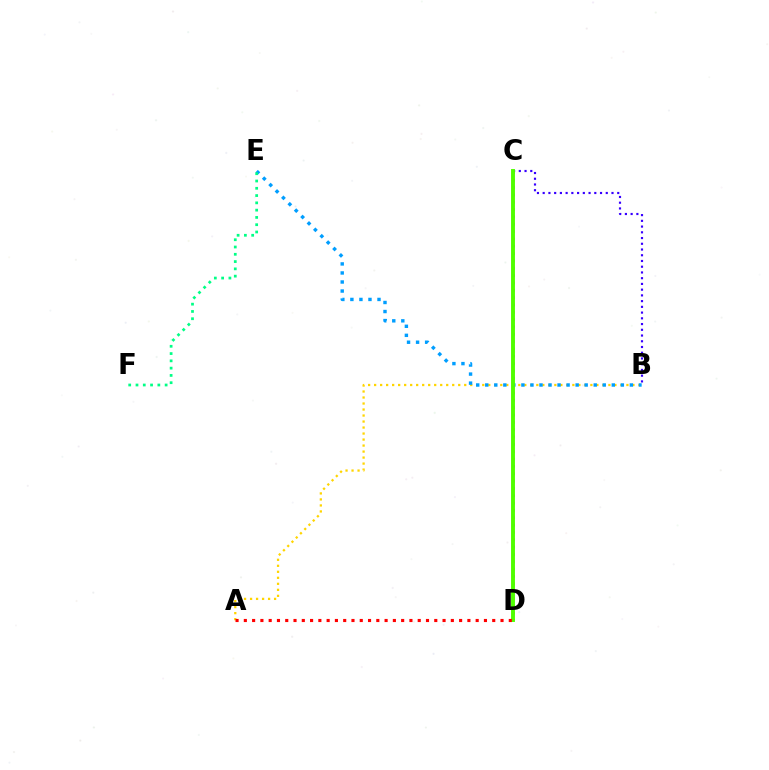{('A', 'B'): [{'color': '#ffd500', 'line_style': 'dotted', 'thickness': 1.63}], ('B', 'E'): [{'color': '#009eff', 'line_style': 'dotted', 'thickness': 2.46}], ('E', 'F'): [{'color': '#00ff86', 'line_style': 'dotted', 'thickness': 1.98}], ('C', 'D'): [{'color': '#ff00ed', 'line_style': 'dotted', 'thickness': 1.99}, {'color': '#4fff00', 'line_style': 'solid', 'thickness': 2.81}], ('B', 'C'): [{'color': '#3700ff', 'line_style': 'dotted', 'thickness': 1.56}], ('A', 'D'): [{'color': '#ff0000', 'line_style': 'dotted', 'thickness': 2.25}]}